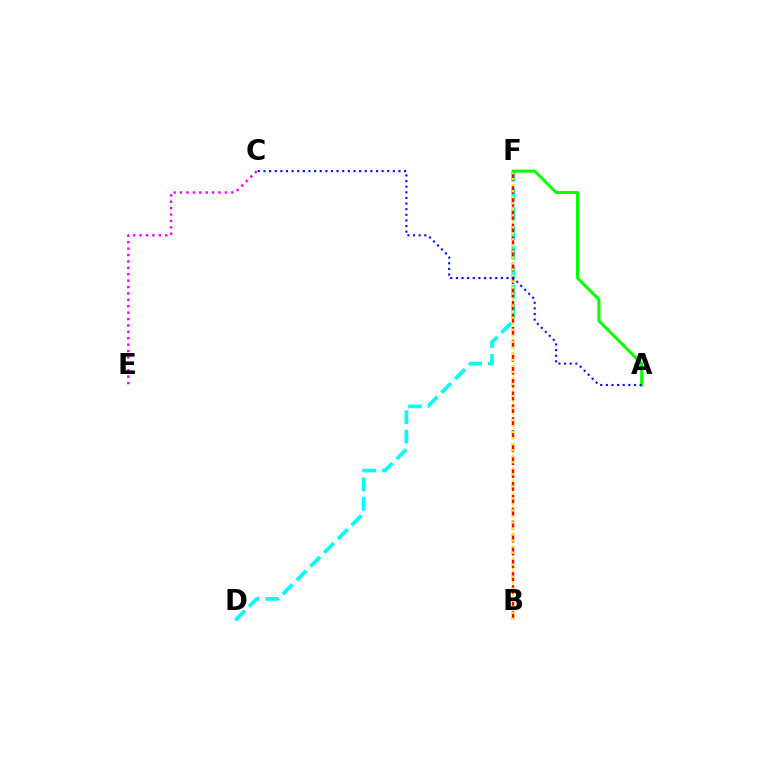{('D', 'F'): [{'color': '#00fff6', 'line_style': 'dashed', 'thickness': 2.65}], ('B', 'F'): [{'color': '#ff0000', 'line_style': 'dashed', 'thickness': 1.75}, {'color': '#fcf500', 'line_style': 'dotted', 'thickness': 1.64}], ('C', 'E'): [{'color': '#ee00ff', 'line_style': 'dotted', 'thickness': 1.74}], ('A', 'F'): [{'color': '#08ff00', 'line_style': 'solid', 'thickness': 2.16}], ('A', 'C'): [{'color': '#0010ff', 'line_style': 'dotted', 'thickness': 1.53}]}